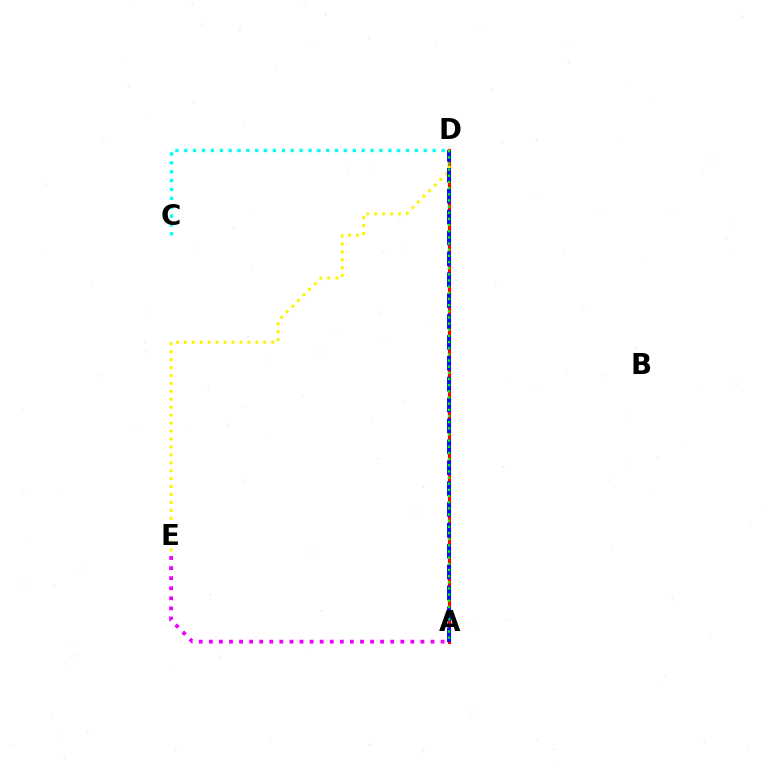{('A', 'D'): [{'color': '#ff0000', 'line_style': 'solid', 'thickness': 2.26}, {'color': '#0010ff', 'line_style': 'dashed', 'thickness': 2.84}, {'color': '#08ff00', 'line_style': 'dotted', 'thickness': 1.67}], ('D', 'E'): [{'color': '#fcf500', 'line_style': 'dotted', 'thickness': 2.16}], ('C', 'D'): [{'color': '#00fff6', 'line_style': 'dotted', 'thickness': 2.41}], ('A', 'E'): [{'color': '#ee00ff', 'line_style': 'dotted', 'thickness': 2.74}]}